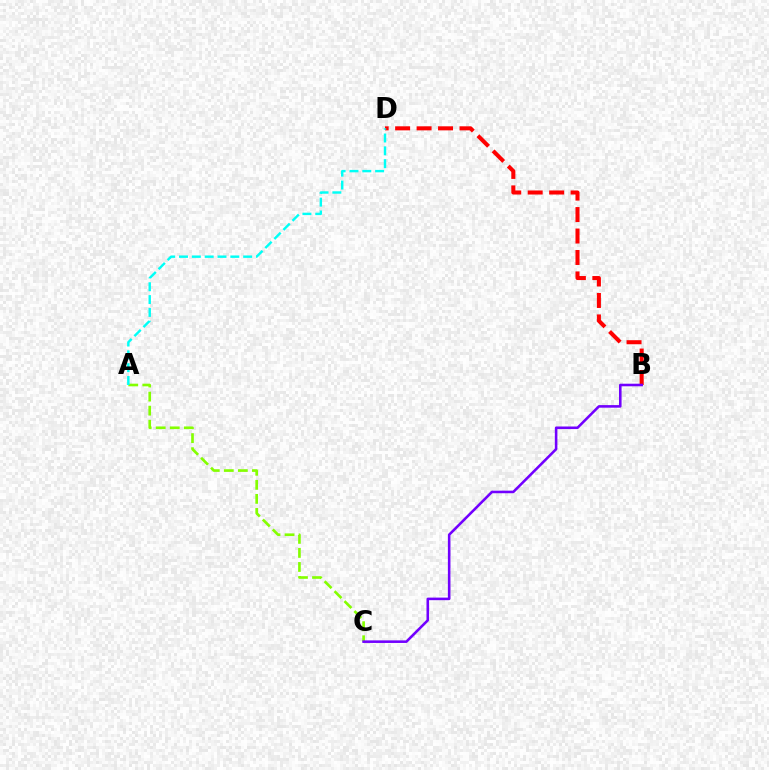{('A', 'C'): [{'color': '#84ff00', 'line_style': 'dashed', 'thickness': 1.91}], ('B', 'D'): [{'color': '#ff0000', 'line_style': 'dashed', 'thickness': 2.92}], ('B', 'C'): [{'color': '#7200ff', 'line_style': 'solid', 'thickness': 1.85}], ('A', 'D'): [{'color': '#00fff6', 'line_style': 'dashed', 'thickness': 1.74}]}